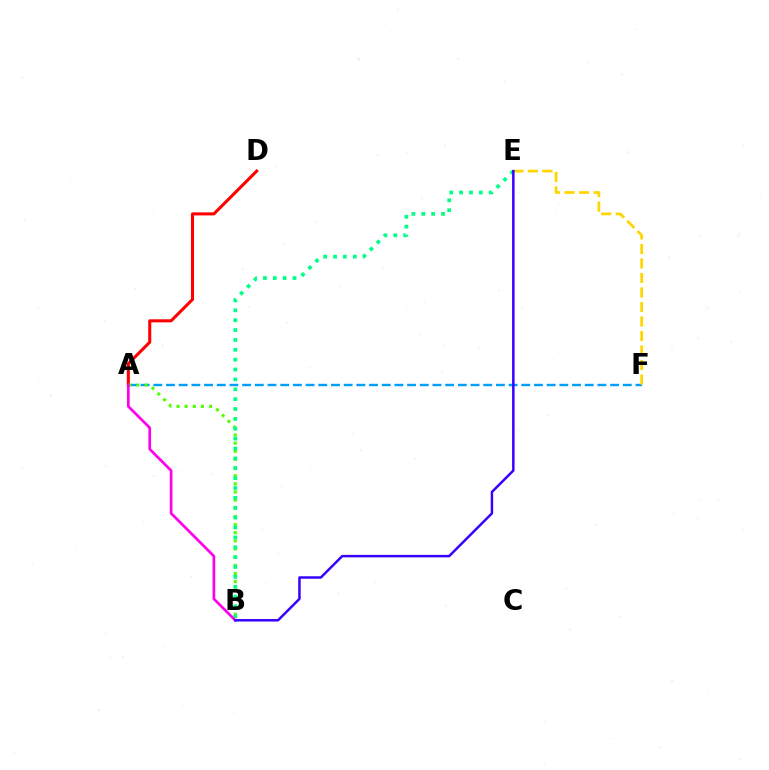{('A', 'F'): [{'color': '#009eff', 'line_style': 'dashed', 'thickness': 1.72}], ('E', 'F'): [{'color': '#ffd500', 'line_style': 'dashed', 'thickness': 1.97}], ('A', 'D'): [{'color': '#ff0000', 'line_style': 'solid', 'thickness': 2.2}], ('A', 'B'): [{'color': '#4fff00', 'line_style': 'dotted', 'thickness': 2.21}, {'color': '#ff00ed', 'line_style': 'solid', 'thickness': 1.94}], ('B', 'E'): [{'color': '#00ff86', 'line_style': 'dotted', 'thickness': 2.68}, {'color': '#3700ff', 'line_style': 'solid', 'thickness': 1.79}]}